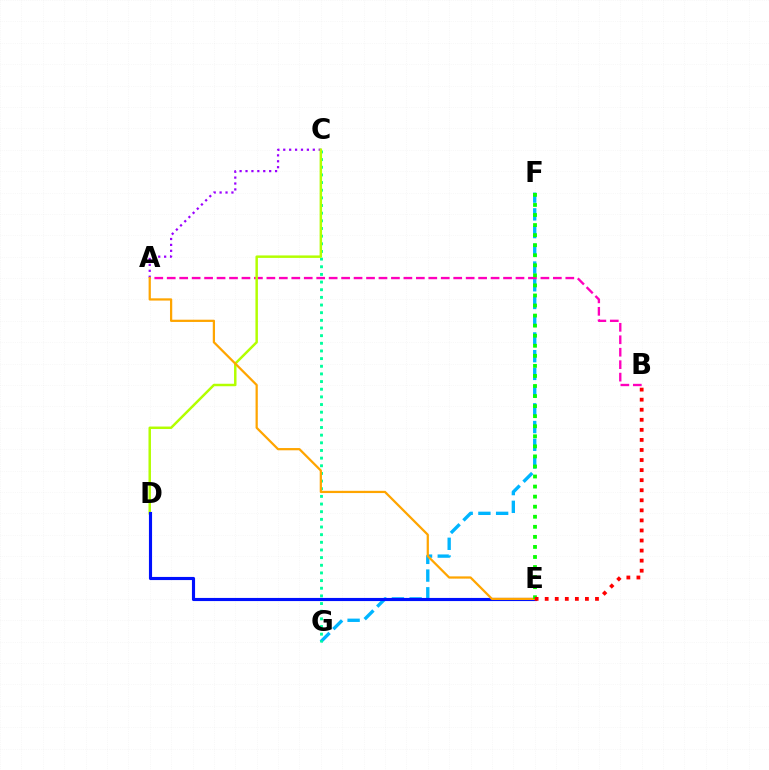{('F', 'G'): [{'color': '#00b5ff', 'line_style': 'dashed', 'thickness': 2.41}], ('A', 'C'): [{'color': '#9b00ff', 'line_style': 'dotted', 'thickness': 1.61}], ('C', 'G'): [{'color': '#00ff9d', 'line_style': 'dotted', 'thickness': 2.08}], ('A', 'B'): [{'color': '#ff00bd', 'line_style': 'dashed', 'thickness': 1.69}], ('C', 'D'): [{'color': '#b3ff00', 'line_style': 'solid', 'thickness': 1.78}], ('D', 'E'): [{'color': '#0010ff', 'line_style': 'solid', 'thickness': 2.25}], ('A', 'E'): [{'color': '#ffa500', 'line_style': 'solid', 'thickness': 1.61}], ('E', 'F'): [{'color': '#08ff00', 'line_style': 'dotted', 'thickness': 2.73}], ('B', 'E'): [{'color': '#ff0000', 'line_style': 'dotted', 'thickness': 2.73}]}